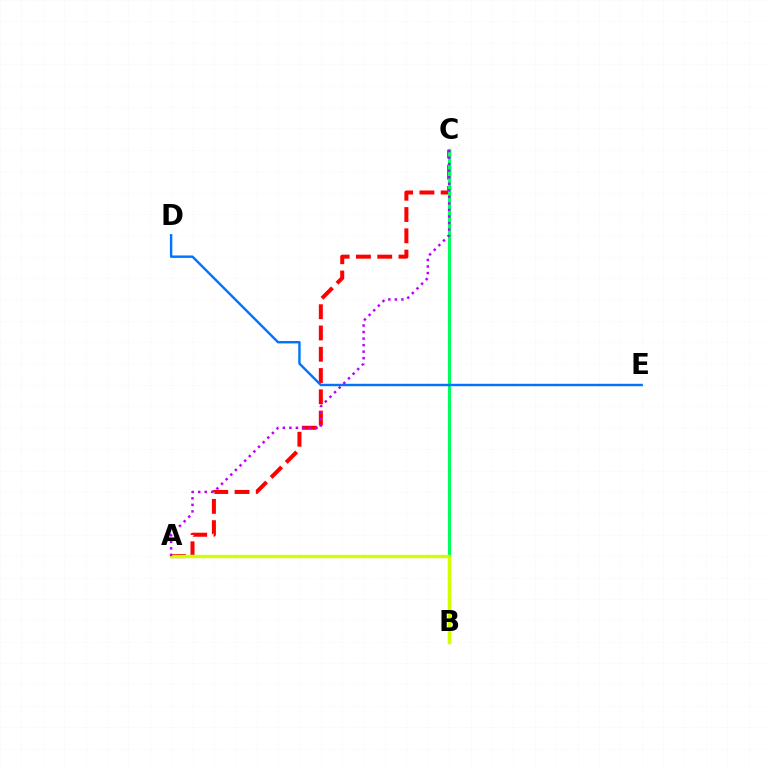{('A', 'C'): [{'color': '#ff0000', 'line_style': 'dashed', 'thickness': 2.89}, {'color': '#b900ff', 'line_style': 'dotted', 'thickness': 1.78}], ('B', 'C'): [{'color': '#00ff5c', 'line_style': 'solid', 'thickness': 2.25}], ('A', 'B'): [{'color': '#d1ff00', 'line_style': 'solid', 'thickness': 2.43}], ('D', 'E'): [{'color': '#0074ff', 'line_style': 'solid', 'thickness': 1.74}]}